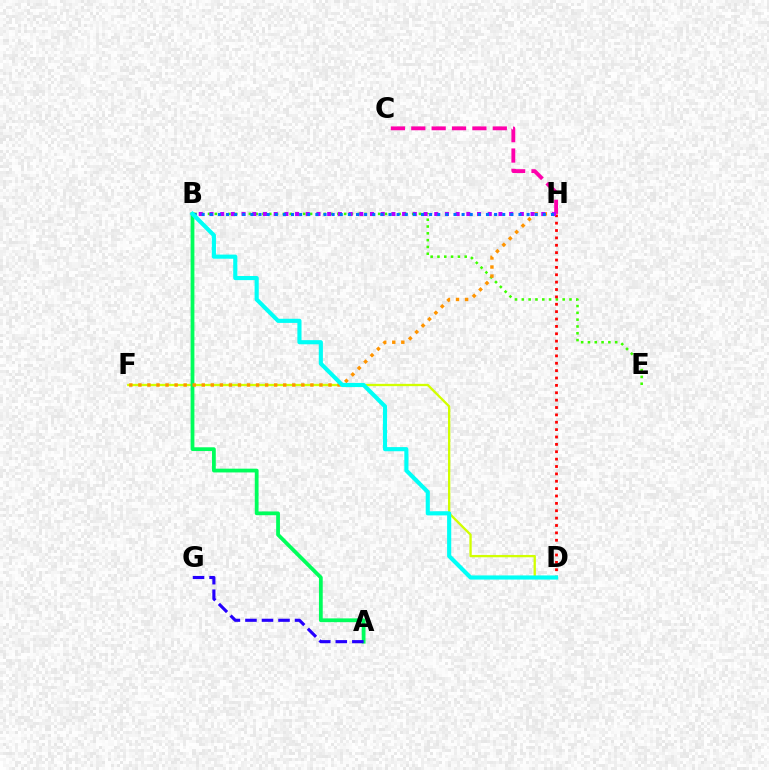{('C', 'H'): [{'color': '#ff00ac', 'line_style': 'dashed', 'thickness': 2.77}], ('D', 'F'): [{'color': '#d1ff00', 'line_style': 'solid', 'thickness': 1.67}], ('B', 'E'): [{'color': '#3dff00', 'line_style': 'dotted', 'thickness': 1.85}], ('D', 'H'): [{'color': '#ff0000', 'line_style': 'dotted', 'thickness': 2.0}], ('A', 'B'): [{'color': '#00ff5c', 'line_style': 'solid', 'thickness': 2.72}], ('F', 'H'): [{'color': '#ff9400', 'line_style': 'dotted', 'thickness': 2.46}], ('A', 'G'): [{'color': '#2500ff', 'line_style': 'dashed', 'thickness': 2.25}], ('B', 'H'): [{'color': '#b900ff', 'line_style': 'dotted', 'thickness': 2.91}, {'color': '#0074ff', 'line_style': 'dotted', 'thickness': 2.21}], ('B', 'D'): [{'color': '#00fff6', 'line_style': 'solid', 'thickness': 2.98}]}